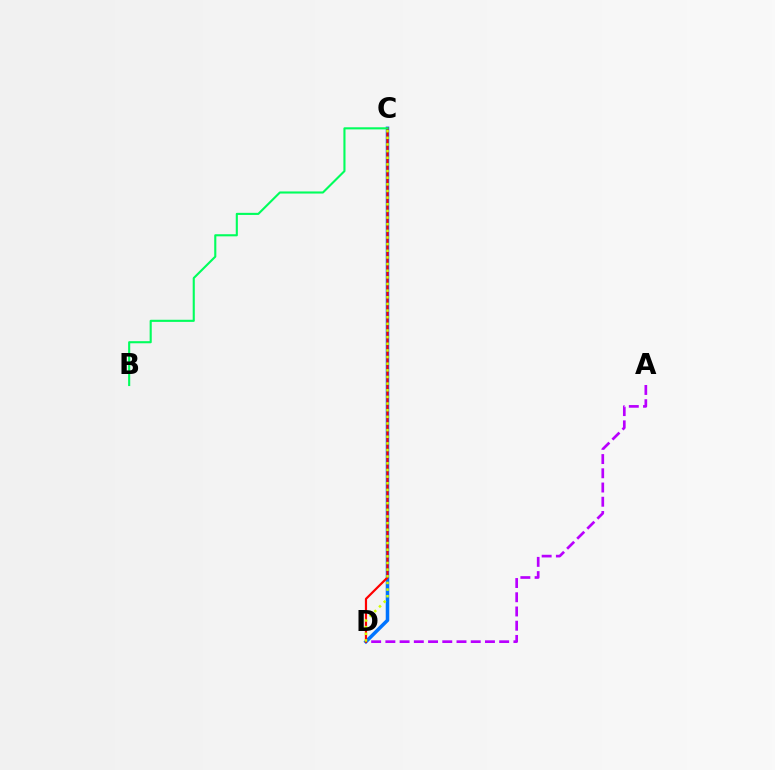{('A', 'D'): [{'color': '#b900ff', 'line_style': 'dashed', 'thickness': 1.93}], ('C', 'D'): [{'color': '#0074ff', 'line_style': 'solid', 'thickness': 2.53}, {'color': '#ff0000', 'line_style': 'solid', 'thickness': 1.58}, {'color': '#d1ff00', 'line_style': 'dotted', 'thickness': 1.81}], ('B', 'C'): [{'color': '#00ff5c', 'line_style': 'solid', 'thickness': 1.52}]}